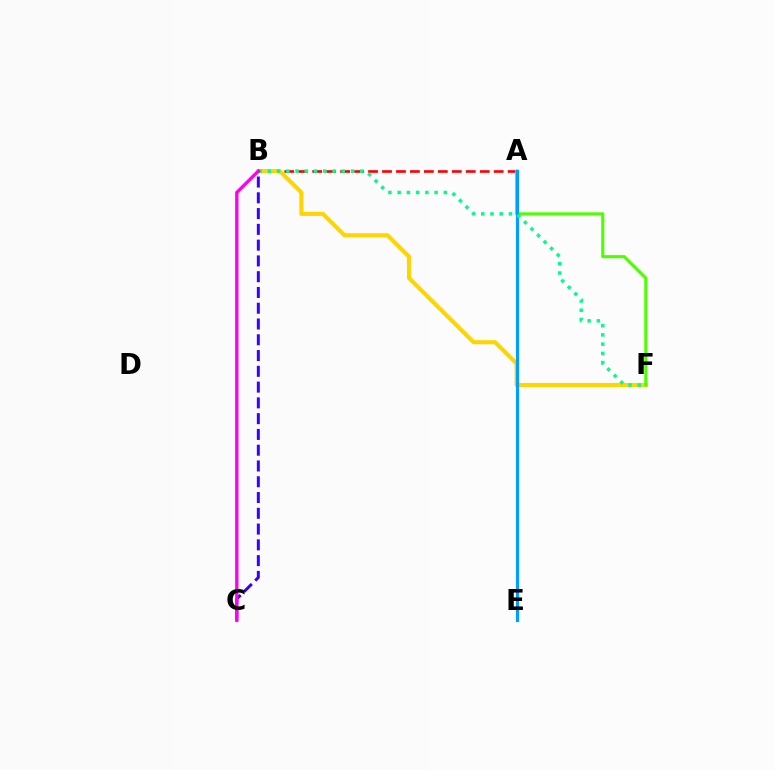{('A', 'B'): [{'color': '#ff0000', 'line_style': 'dashed', 'thickness': 1.9}], ('B', 'F'): [{'color': '#ffd500', 'line_style': 'solid', 'thickness': 2.96}, {'color': '#00ff86', 'line_style': 'dotted', 'thickness': 2.51}], ('A', 'F'): [{'color': '#4fff00', 'line_style': 'solid', 'thickness': 2.26}], ('A', 'E'): [{'color': '#009eff', 'line_style': 'solid', 'thickness': 2.29}], ('B', 'C'): [{'color': '#3700ff', 'line_style': 'dashed', 'thickness': 2.14}, {'color': '#ff00ed', 'line_style': 'solid', 'thickness': 2.39}]}